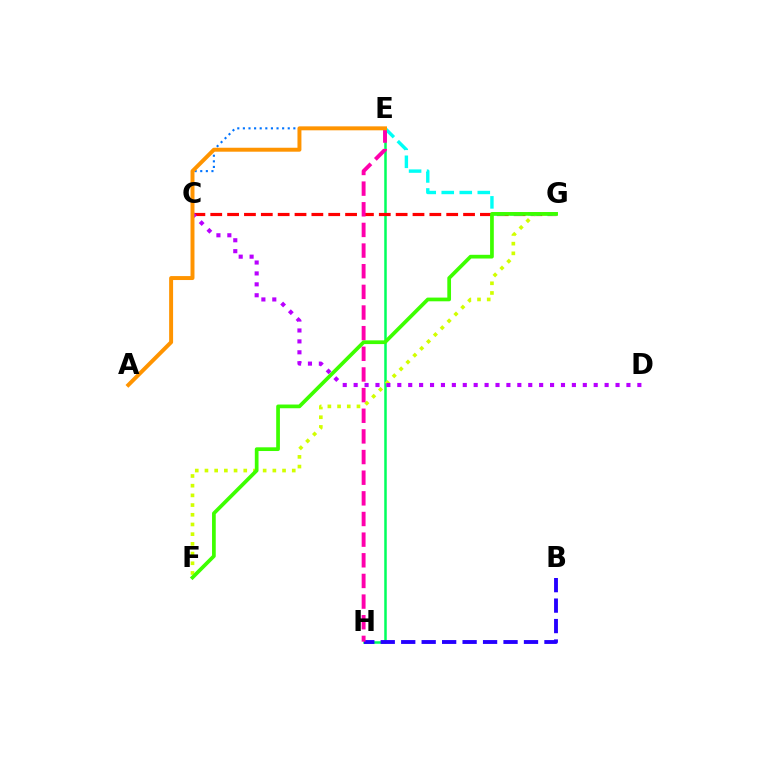{('E', 'H'): [{'color': '#00ff5c', 'line_style': 'solid', 'thickness': 1.81}, {'color': '#ff00ac', 'line_style': 'dashed', 'thickness': 2.81}], ('B', 'H'): [{'color': '#2500ff', 'line_style': 'dashed', 'thickness': 2.78}], ('C', 'G'): [{'color': '#ff0000', 'line_style': 'dashed', 'thickness': 2.29}], ('F', 'G'): [{'color': '#d1ff00', 'line_style': 'dotted', 'thickness': 2.63}, {'color': '#3dff00', 'line_style': 'solid', 'thickness': 2.68}], ('C', 'E'): [{'color': '#0074ff', 'line_style': 'dotted', 'thickness': 1.52}], ('E', 'G'): [{'color': '#00fff6', 'line_style': 'dashed', 'thickness': 2.45}], ('C', 'D'): [{'color': '#b900ff', 'line_style': 'dotted', 'thickness': 2.96}], ('A', 'E'): [{'color': '#ff9400', 'line_style': 'solid', 'thickness': 2.85}]}